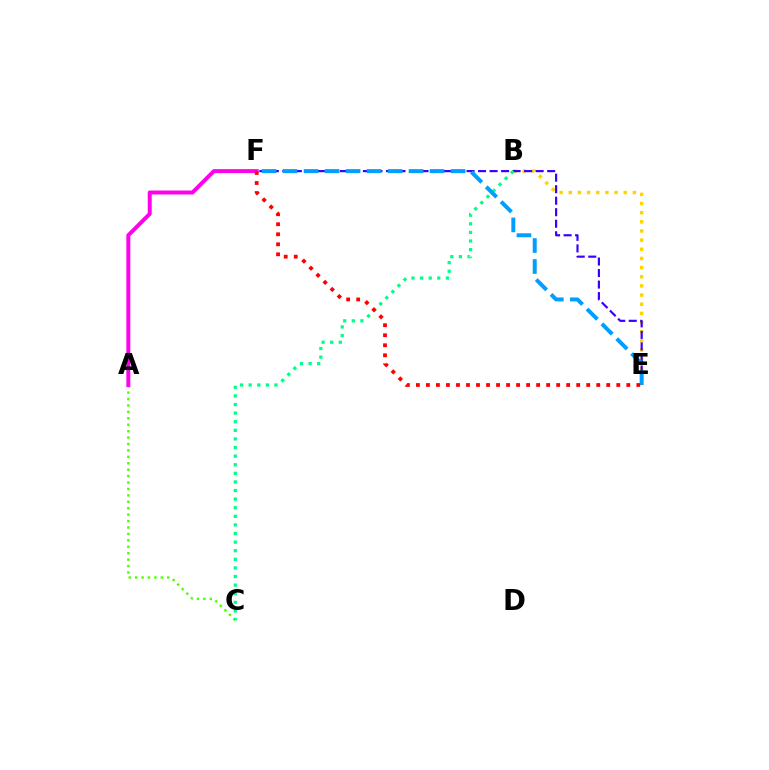{('A', 'C'): [{'color': '#4fff00', 'line_style': 'dotted', 'thickness': 1.75}], ('B', 'E'): [{'color': '#ffd500', 'line_style': 'dotted', 'thickness': 2.49}], ('A', 'F'): [{'color': '#ff00ed', 'line_style': 'solid', 'thickness': 2.86}], ('E', 'F'): [{'color': '#3700ff', 'line_style': 'dashed', 'thickness': 1.56}, {'color': '#009eff', 'line_style': 'dashed', 'thickness': 2.85}, {'color': '#ff0000', 'line_style': 'dotted', 'thickness': 2.72}], ('B', 'C'): [{'color': '#00ff86', 'line_style': 'dotted', 'thickness': 2.34}]}